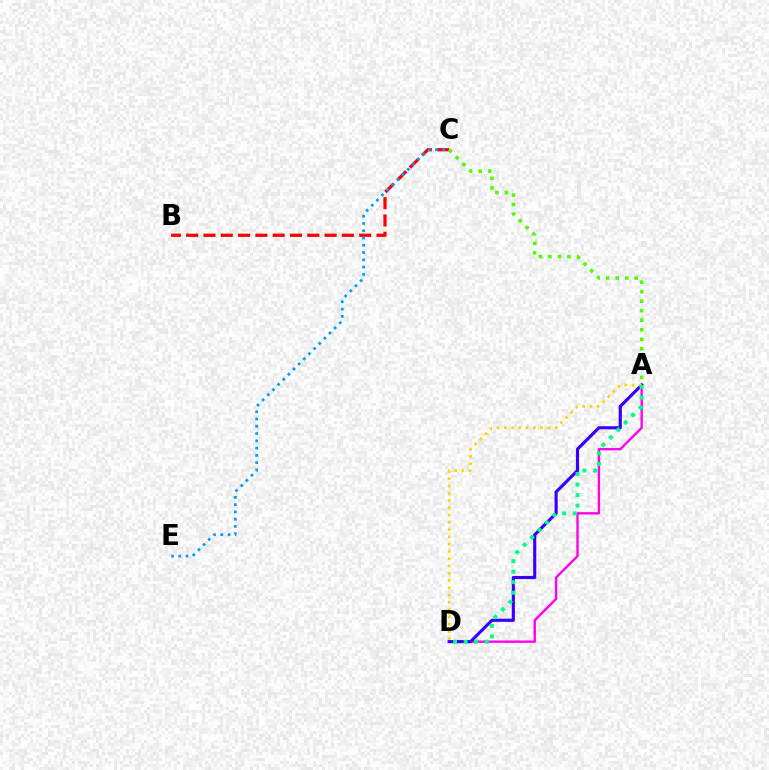{('A', 'D'): [{'color': '#ff00ed', 'line_style': 'solid', 'thickness': 1.71}, {'color': '#3700ff', 'line_style': 'solid', 'thickness': 2.26}, {'color': '#ffd500', 'line_style': 'dotted', 'thickness': 1.98}, {'color': '#00ff86', 'line_style': 'dotted', 'thickness': 2.86}], ('B', 'C'): [{'color': '#ff0000', 'line_style': 'dashed', 'thickness': 2.35}], ('C', 'E'): [{'color': '#009eff', 'line_style': 'dotted', 'thickness': 1.97}], ('A', 'C'): [{'color': '#4fff00', 'line_style': 'dotted', 'thickness': 2.59}]}